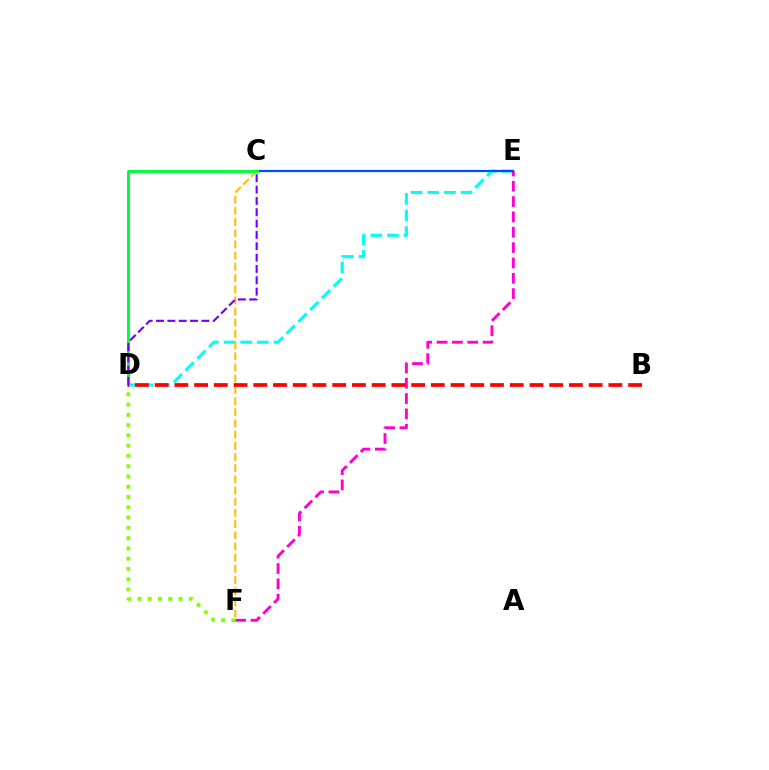{('D', 'E'): [{'color': '#00fff6', 'line_style': 'dashed', 'thickness': 2.26}], ('E', 'F'): [{'color': '#ff00cf', 'line_style': 'dashed', 'thickness': 2.08}], ('C', 'F'): [{'color': '#ffbd00', 'line_style': 'dashed', 'thickness': 1.52}], ('C', 'E'): [{'color': '#004bff', 'line_style': 'solid', 'thickness': 1.58}], ('C', 'D'): [{'color': '#00ff39', 'line_style': 'solid', 'thickness': 2.11}, {'color': '#7200ff', 'line_style': 'dashed', 'thickness': 1.54}], ('D', 'F'): [{'color': '#84ff00', 'line_style': 'dotted', 'thickness': 2.79}], ('B', 'D'): [{'color': '#ff0000', 'line_style': 'dashed', 'thickness': 2.68}]}